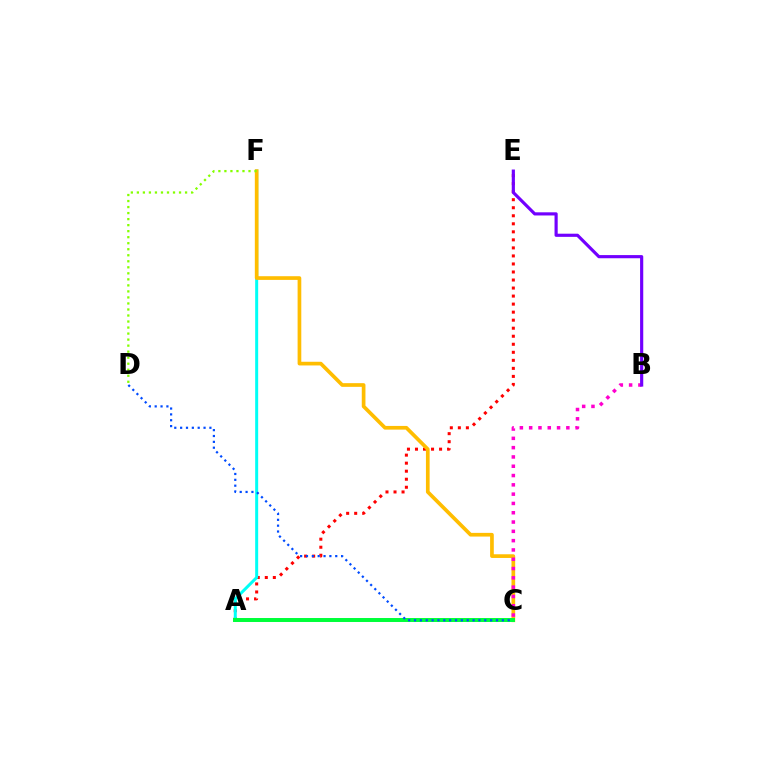{('A', 'E'): [{'color': '#ff0000', 'line_style': 'dotted', 'thickness': 2.18}], ('A', 'F'): [{'color': '#00fff6', 'line_style': 'solid', 'thickness': 2.16}], ('C', 'F'): [{'color': '#ffbd00', 'line_style': 'solid', 'thickness': 2.65}], ('B', 'C'): [{'color': '#ff00cf', 'line_style': 'dotted', 'thickness': 2.53}], ('A', 'C'): [{'color': '#00ff39', 'line_style': 'solid', 'thickness': 2.86}], ('D', 'F'): [{'color': '#84ff00', 'line_style': 'dotted', 'thickness': 1.64}], ('C', 'D'): [{'color': '#004bff', 'line_style': 'dotted', 'thickness': 1.59}], ('B', 'E'): [{'color': '#7200ff', 'line_style': 'solid', 'thickness': 2.27}]}